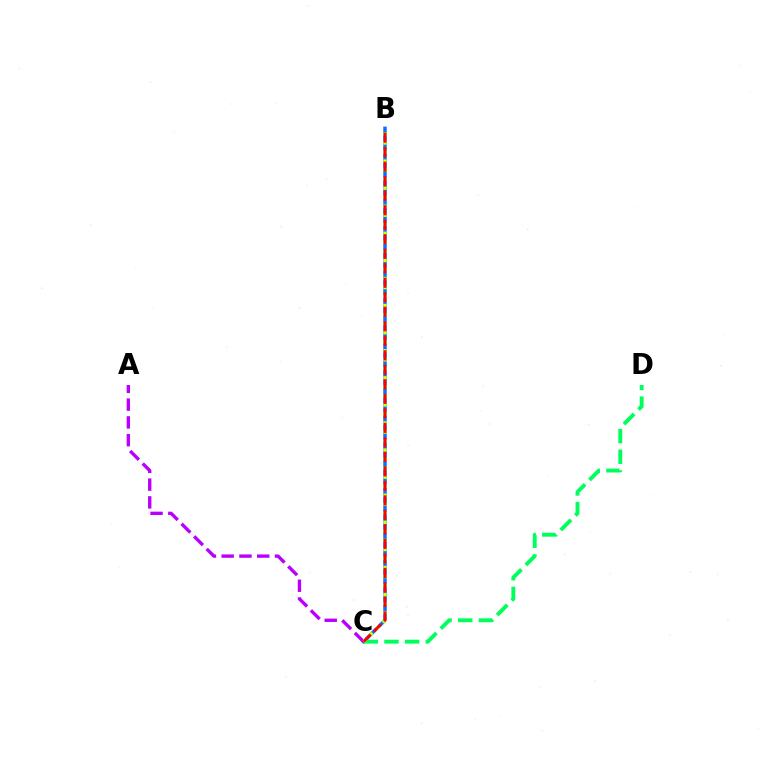{('B', 'C'): [{'color': '#0074ff', 'line_style': 'solid', 'thickness': 2.5}, {'color': '#d1ff00', 'line_style': 'dotted', 'thickness': 2.45}, {'color': '#ff0000', 'line_style': 'dashed', 'thickness': 1.97}], ('C', 'D'): [{'color': '#00ff5c', 'line_style': 'dashed', 'thickness': 2.81}], ('A', 'C'): [{'color': '#b900ff', 'line_style': 'dashed', 'thickness': 2.41}]}